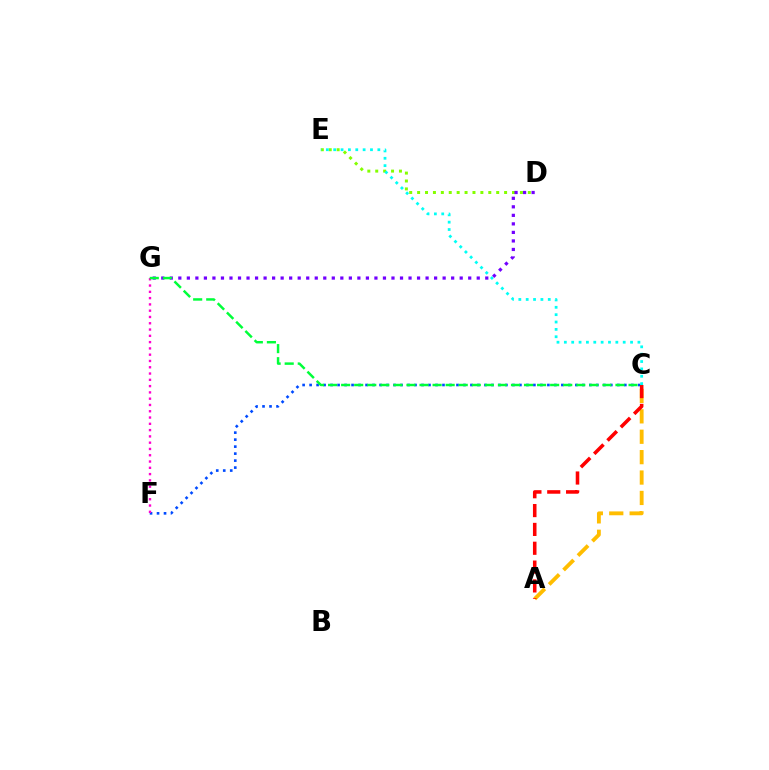{('A', 'C'): [{'color': '#ffbd00', 'line_style': 'dashed', 'thickness': 2.77}, {'color': '#ff0000', 'line_style': 'dashed', 'thickness': 2.56}], ('C', 'F'): [{'color': '#004bff', 'line_style': 'dotted', 'thickness': 1.9}], ('D', 'E'): [{'color': '#84ff00', 'line_style': 'dotted', 'thickness': 2.15}], ('C', 'E'): [{'color': '#00fff6', 'line_style': 'dotted', 'thickness': 2.0}], ('F', 'G'): [{'color': '#ff00cf', 'line_style': 'dotted', 'thickness': 1.71}], ('D', 'G'): [{'color': '#7200ff', 'line_style': 'dotted', 'thickness': 2.32}], ('C', 'G'): [{'color': '#00ff39', 'line_style': 'dashed', 'thickness': 1.77}]}